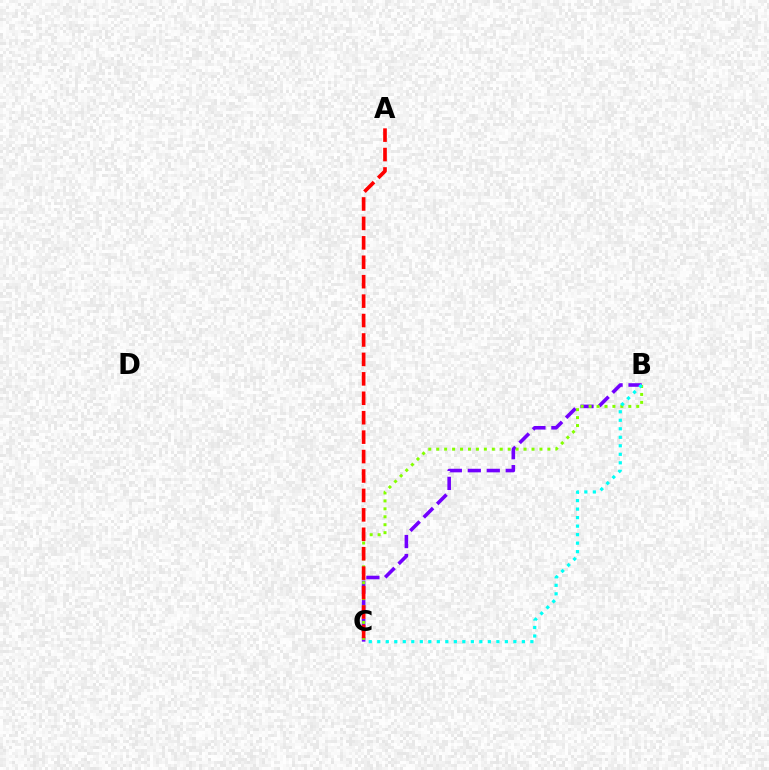{('B', 'C'): [{'color': '#7200ff', 'line_style': 'dashed', 'thickness': 2.58}, {'color': '#84ff00', 'line_style': 'dotted', 'thickness': 2.16}, {'color': '#00fff6', 'line_style': 'dotted', 'thickness': 2.31}], ('A', 'C'): [{'color': '#ff0000', 'line_style': 'dashed', 'thickness': 2.64}]}